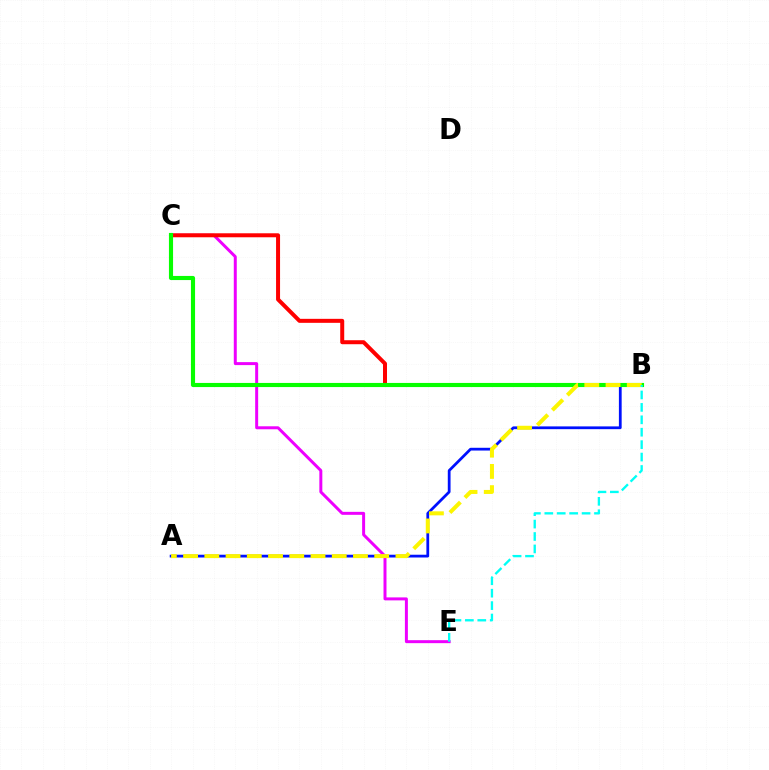{('A', 'B'): [{'color': '#0010ff', 'line_style': 'solid', 'thickness': 1.99}, {'color': '#fcf500', 'line_style': 'dashed', 'thickness': 2.88}], ('C', 'E'): [{'color': '#ee00ff', 'line_style': 'solid', 'thickness': 2.15}], ('B', 'C'): [{'color': '#ff0000', 'line_style': 'solid', 'thickness': 2.88}, {'color': '#08ff00', 'line_style': 'solid', 'thickness': 2.97}], ('B', 'E'): [{'color': '#00fff6', 'line_style': 'dashed', 'thickness': 1.69}]}